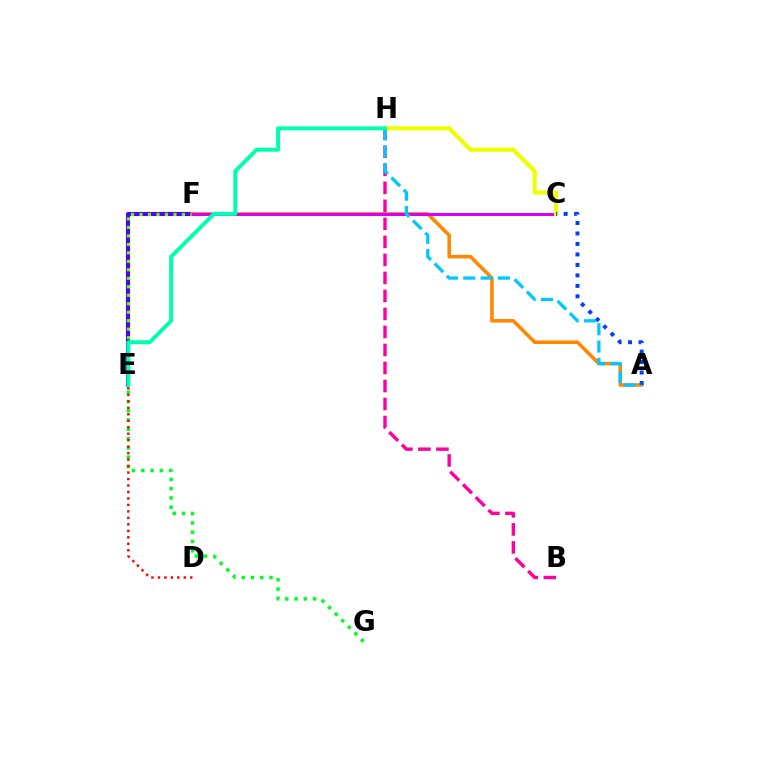{('E', 'F'): [{'color': '#4f00ff', 'line_style': 'solid', 'thickness': 2.95}, {'color': '#66ff00', 'line_style': 'dotted', 'thickness': 2.3}], ('B', 'H'): [{'color': '#ff00a0', 'line_style': 'dashed', 'thickness': 2.45}], ('A', 'F'): [{'color': '#ff8800', 'line_style': 'solid', 'thickness': 2.57}], ('C', 'F'): [{'color': '#d600ff', 'line_style': 'solid', 'thickness': 2.18}], ('C', 'H'): [{'color': '#eeff00', 'line_style': 'solid', 'thickness': 2.98}], ('A', 'C'): [{'color': '#003fff', 'line_style': 'dotted', 'thickness': 2.85}], ('A', 'H'): [{'color': '#00c7ff', 'line_style': 'dashed', 'thickness': 2.35}], ('E', 'G'): [{'color': '#00ff27', 'line_style': 'dotted', 'thickness': 2.52}], ('D', 'E'): [{'color': '#ff0000', 'line_style': 'dotted', 'thickness': 1.76}], ('E', 'H'): [{'color': '#00ffaf', 'line_style': 'solid', 'thickness': 2.84}]}